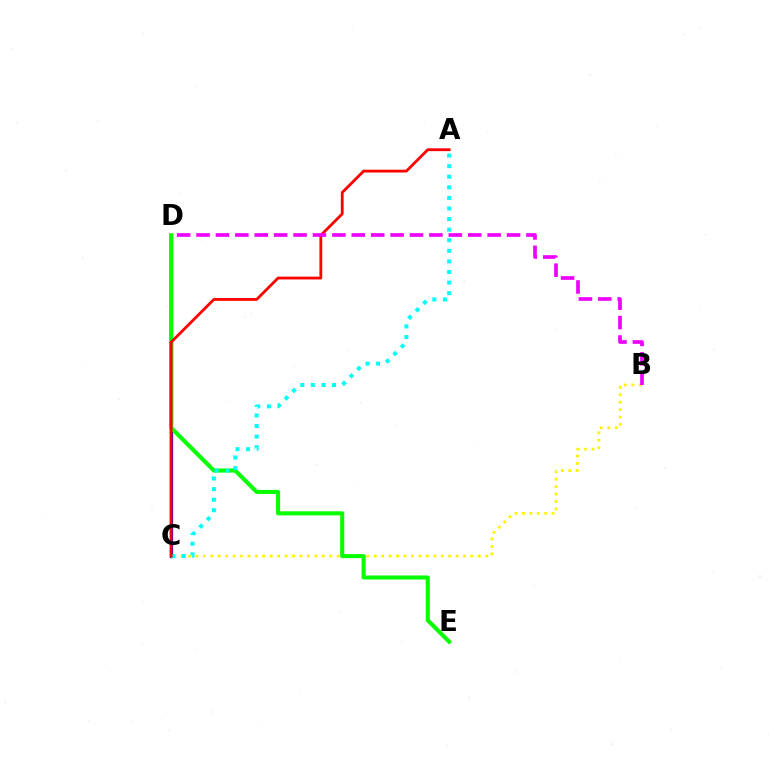{('B', 'C'): [{'color': '#fcf500', 'line_style': 'dotted', 'thickness': 2.02}], ('C', 'D'): [{'color': '#0010ff', 'line_style': 'solid', 'thickness': 2.35}], ('D', 'E'): [{'color': '#08ff00', 'line_style': 'solid', 'thickness': 2.93}], ('A', 'C'): [{'color': '#00fff6', 'line_style': 'dotted', 'thickness': 2.88}, {'color': '#ff0000', 'line_style': 'solid', 'thickness': 2.02}], ('B', 'D'): [{'color': '#ee00ff', 'line_style': 'dashed', 'thickness': 2.64}]}